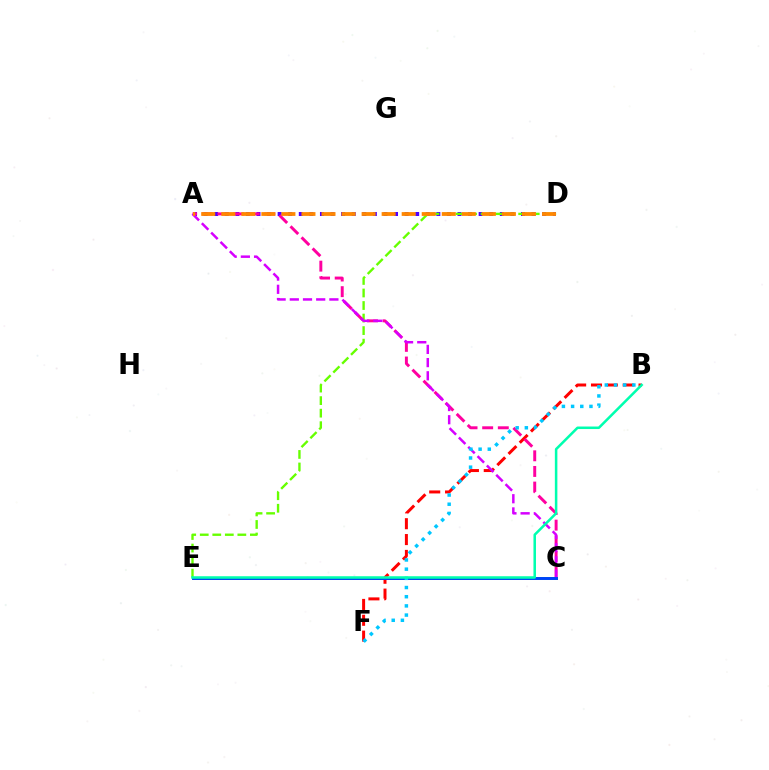{('B', 'F'): [{'color': '#ff0000', 'line_style': 'dashed', 'thickness': 2.15}, {'color': '#00c7ff', 'line_style': 'dotted', 'thickness': 2.5}], ('A', 'D'): [{'color': '#4f00ff', 'line_style': 'dotted', 'thickness': 2.87}, {'color': '#ff8800', 'line_style': 'dashed', 'thickness': 2.72}], ('D', 'E'): [{'color': '#66ff00', 'line_style': 'dashed', 'thickness': 1.7}], ('A', 'C'): [{'color': '#ff00a0', 'line_style': 'dashed', 'thickness': 2.12}, {'color': '#d600ff', 'line_style': 'dashed', 'thickness': 1.79}], ('C', 'E'): [{'color': '#eeff00', 'line_style': 'dotted', 'thickness': 2.01}, {'color': '#00ff27', 'line_style': 'solid', 'thickness': 2.15}, {'color': '#003fff', 'line_style': 'solid', 'thickness': 2.06}], ('B', 'E'): [{'color': '#00ffaf', 'line_style': 'solid', 'thickness': 1.82}]}